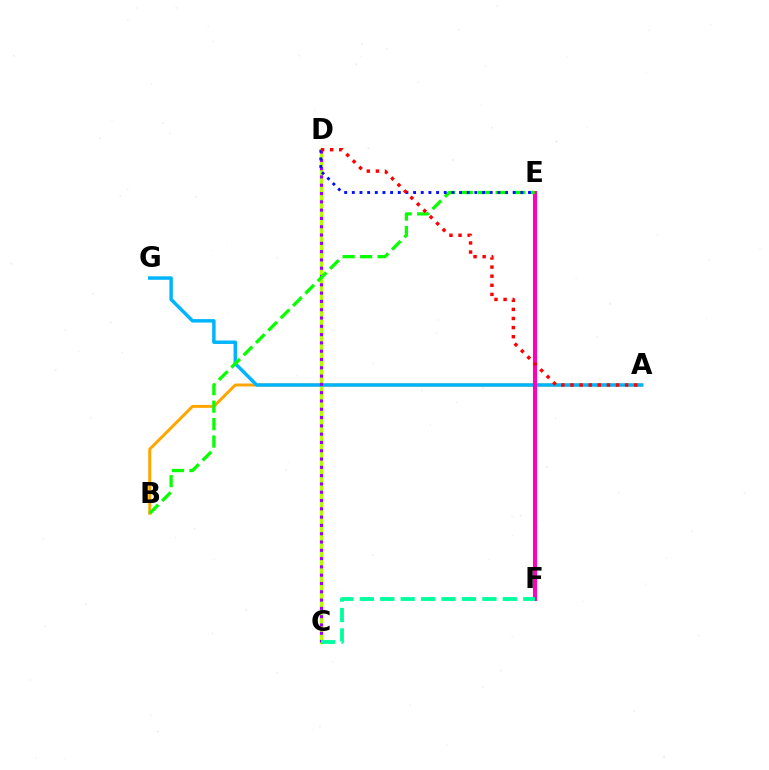{('A', 'B'): [{'color': '#ffa500', 'line_style': 'solid', 'thickness': 2.13}], ('C', 'D'): [{'color': '#b3ff00', 'line_style': 'solid', 'thickness': 2.37}, {'color': '#9b00ff', 'line_style': 'dotted', 'thickness': 2.25}], ('A', 'G'): [{'color': '#00b5ff', 'line_style': 'solid', 'thickness': 2.49}], ('E', 'F'): [{'color': '#ff00bd', 'line_style': 'solid', 'thickness': 2.92}], ('C', 'F'): [{'color': '#00ff9d', 'line_style': 'dashed', 'thickness': 2.77}], ('B', 'E'): [{'color': '#08ff00', 'line_style': 'dashed', 'thickness': 2.37}], ('D', 'E'): [{'color': '#0010ff', 'line_style': 'dotted', 'thickness': 2.08}], ('A', 'D'): [{'color': '#ff0000', 'line_style': 'dotted', 'thickness': 2.47}]}